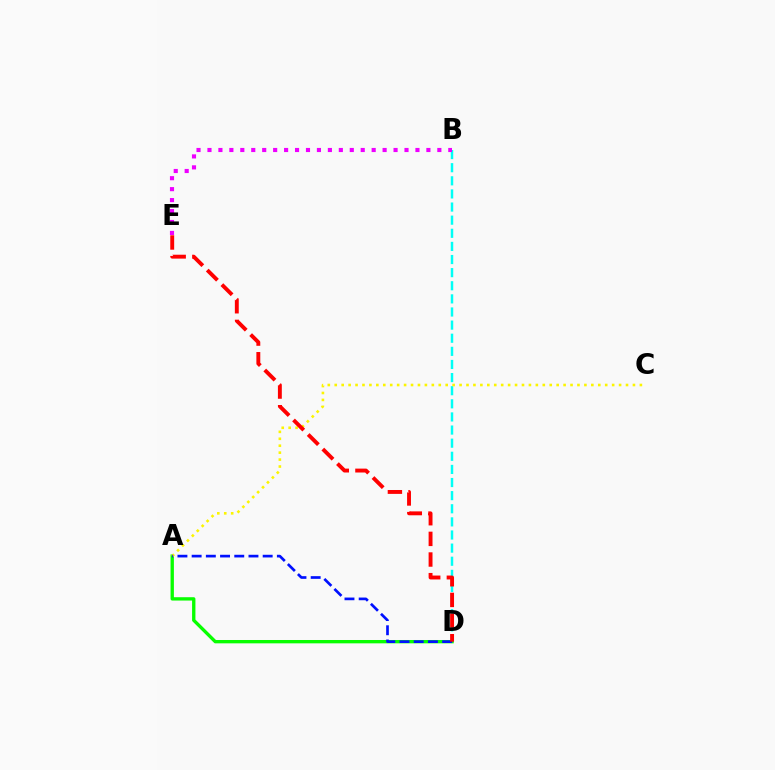{('B', 'D'): [{'color': '#00fff6', 'line_style': 'dashed', 'thickness': 1.78}], ('A', 'D'): [{'color': '#08ff00', 'line_style': 'solid', 'thickness': 2.41}, {'color': '#0010ff', 'line_style': 'dashed', 'thickness': 1.93}], ('A', 'C'): [{'color': '#fcf500', 'line_style': 'dotted', 'thickness': 1.88}], ('B', 'E'): [{'color': '#ee00ff', 'line_style': 'dotted', 'thickness': 2.97}], ('D', 'E'): [{'color': '#ff0000', 'line_style': 'dashed', 'thickness': 2.8}]}